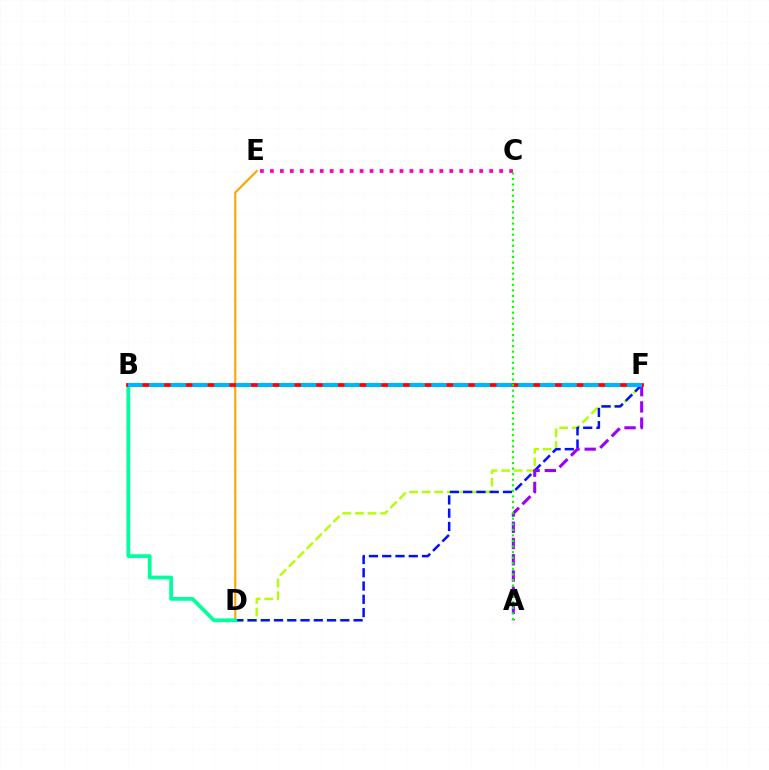{('D', 'F'): [{'color': '#b3ff00', 'line_style': 'dashed', 'thickness': 1.71}, {'color': '#0010ff', 'line_style': 'dashed', 'thickness': 1.8}], ('D', 'E'): [{'color': '#ffa500', 'line_style': 'solid', 'thickness': 1.55}], ('B', 'D'): [{'color': '#00ff9d', 'line_style': 'solid', 'thickness': 2.7}], ('A', 'F'): [{'color': '#9b00ff', 'line_style': 'dashed', 'thickness': 2.21}], ('B', 'F'): [{'color': '#ff0000', 'line_style': 'solid', 'thickness': 2.71}, {'color': '#00b5ff', 'line_style': 'dashed', 'thickness': 2.95}], ('C', 'E'): [{'color': '#ff00bd', 'line_style': 'dotted', 'thickness': 2.71}], ('A', 'C'): [{'color': '#08ff00', 'line_style': 'dotted', 'thickness': 1.51}]}